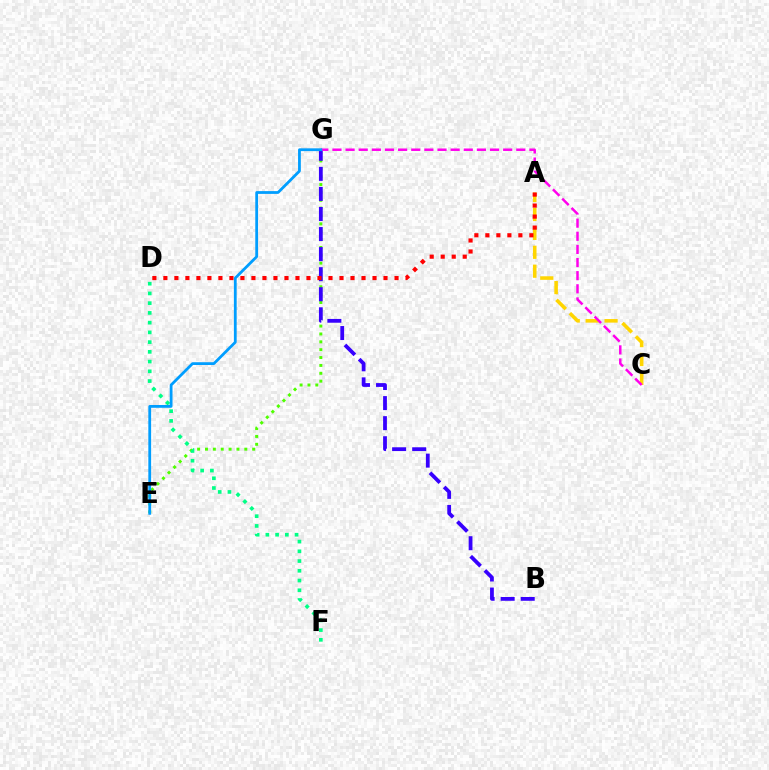{('E', 'G'): [{'color': '#4fff00', 'line_style': 'dotted', 'thickness': 2.14}, {'color': '#009eff', 'line_style': 'solid', 'thickness': 2.0}], ('B', 'G'): [{'color': '#3700ff', 'line_style': 'dashed', 'thickness': 2.73}], ('A', 'C'): [{'color': '#ffd500', 'line_style': 'dashed', 'thickness': 2.57}], ('A', 'D'): [{'color': '#ff0000', 'line_style': 'dotted', 'thickness': 2.99}], ('C', 'G'): [{'color': '#ff00ed', 'line_style': 'dashed', 'thickness': 1.78}], ('D', 'F'): [{'color': '#00ff86', 'line_style': 'dotted', 'thickness': 2.65}]}